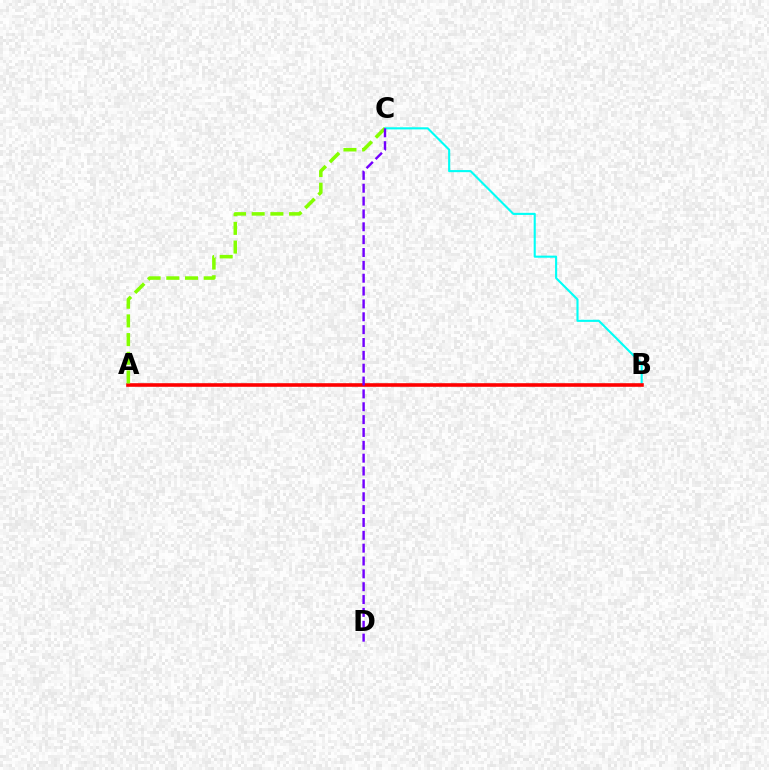{('B', 'C'): [{'color': '#00fff6', 'line_style': 'solid', 'thickness': 1.52}], ('A', 'B'): [{'color': '#ff0000', 'line_style': 'solid', 'thickness': 2.59}], ('A', 'C'): [{'color': '#84ff00', 'line_style': 'dashed', 'thickness': 2.54}], ('C', 'D'): [{'color': '#7200ff', 'line_style': 'dashed', 'thickness': 1.75}]}